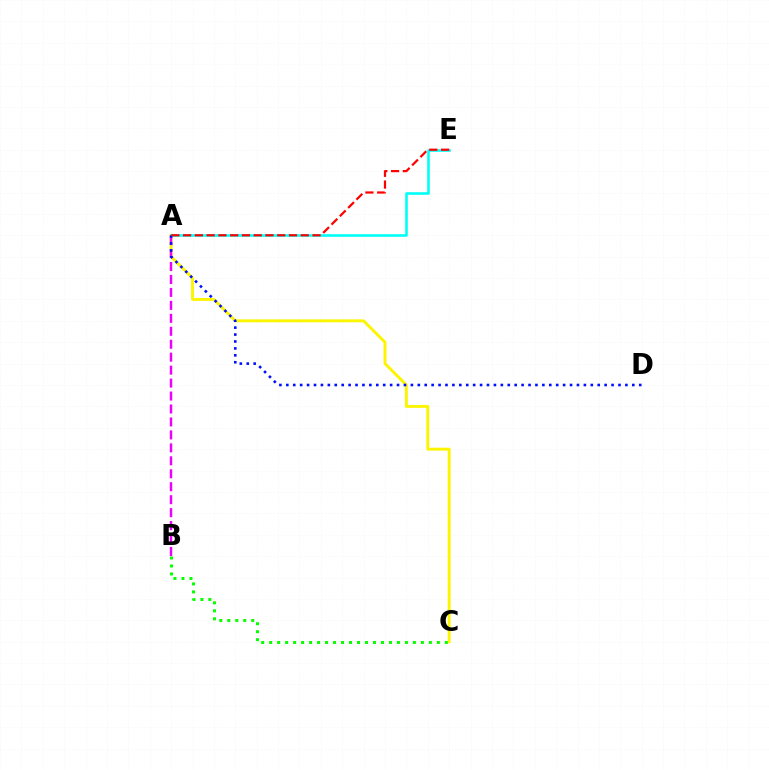{('A', 'C'): [{'color': '#fcf500', 'line_style': 'solid', 'thickness': 2.1}], ('A', 'B'): [{'color': '#ee00ff', 'line_style': 'dashed', 'thickness': 1.76}], ('A', 'E'): [{'color': '#00fff6', 'line_style': 'solid', 'thickness': 1.87}, {'color': '#ff0000', 'line_style': 'dashed', 'thickness': 1.6}], ('A', 'D'): [{'color': '#0010ff', 'line_style': 'dotted', 'thickness': 1.88}], ('B', 'C'): [{'color': '#08ff00', 'line_style': 'dotted', 'thickness': 2.17}]}